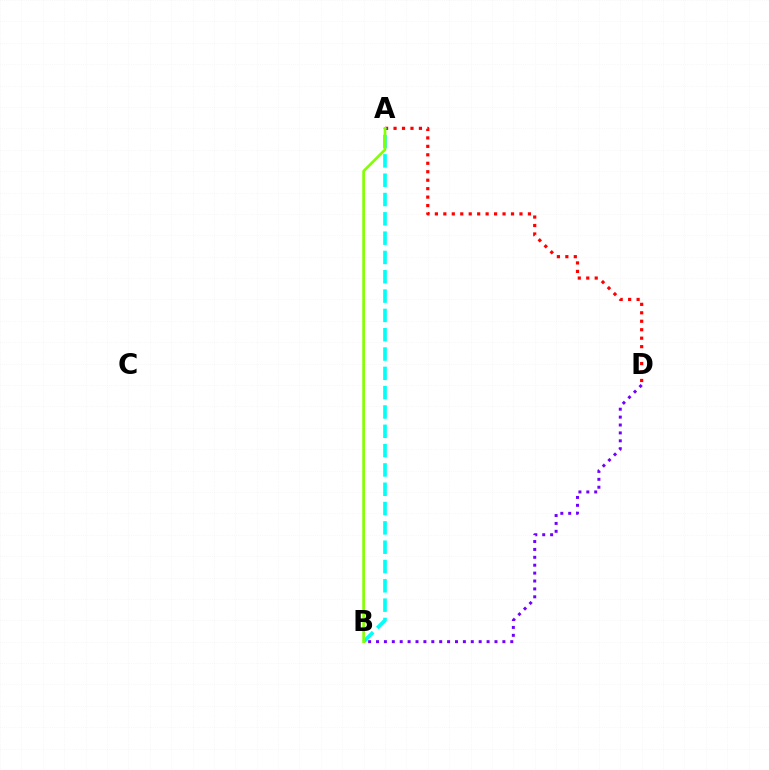{('B', 'D'): [{'color': '#7200ff', 'line_style': 'dotted', 'thickness': 2.15}], ('A', 'D'): [{'color': '#ff0000', 'line_style': 'dotted', 'thickness': 2.3}], ('A', 'B'): [{'color': '#00fff6', 'line_style': 'dashed', 'thickness': 2.62}, {'color': '#84ff00', 'line_style': 'solid', 'thickness': 1.92}]}